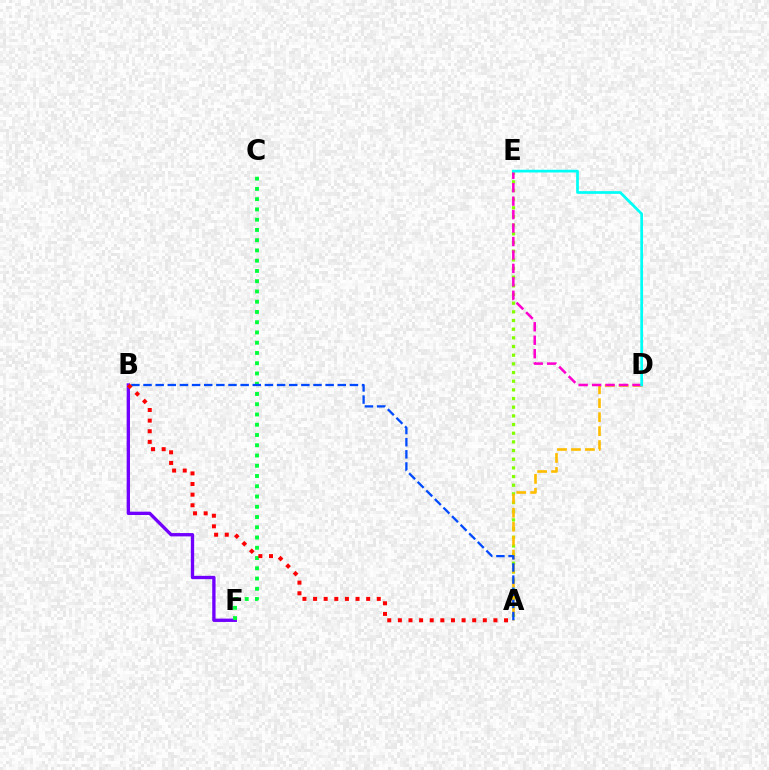{('A', 'E'): [{'color': '#84ff00', 'line_style': 'dotted', 'thickness': 2.36}], ('B', 'F'): [{'color': '#7200ff', 'line_style': 'solid', 'thickness': 2.4}], ('C', 'F'): [{'color': '#00ff39', 'line_style': 'dotted', 'thickness': 2.79}], ('A', 'D'): [{'color': '#ffbd00', 'line_style': 'dashed', 'thickness': 1.9}], ('D', 'E'): [{'color': '#ff00cf', 'line_style': 'dashed', 'thickness': 1.83}, {'color': '#00fff6', 'line_style': 'solid', 'thickness': 1.95}], ('A', 'B'): [{'color': '#004bff', 'line_style': 'dashed', 'thickness': 1.65}, {'color': '#ff0000', 'line_style': 'dotted', 'thickness': 2.89}]}